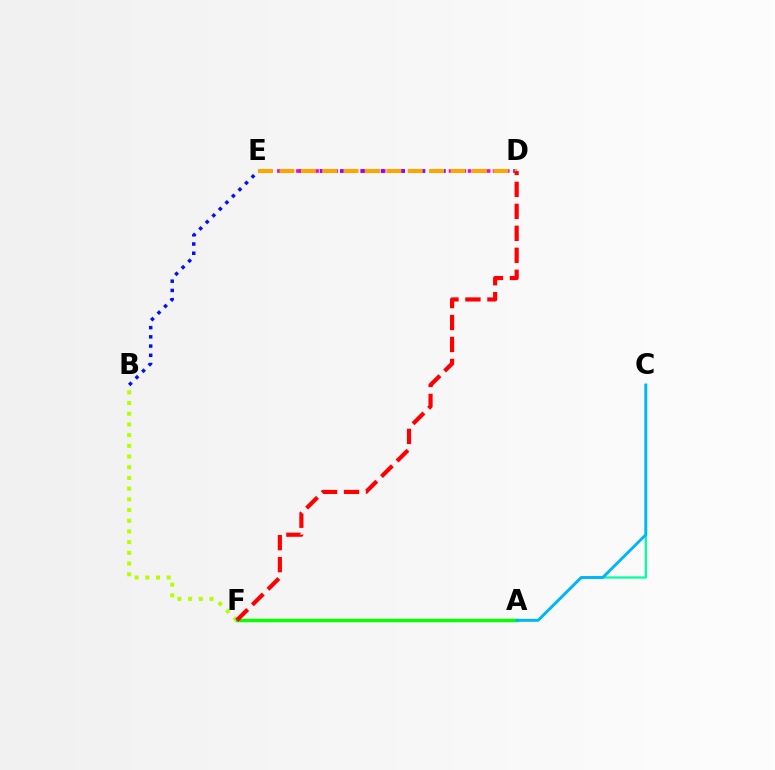{('D', 'E'): [{'color': '#ff00bd', 'line_style': 'dotted', 'thickness': 2.59}, {'color': '#9b00ff', 'line_style': 'dotted', 'thickness': 2.77}, {'color': '#ffa500', 'line_style': 'dashed', 'thickness': 2.91}], ('B', 'E'): [{'color': '#0010ff', 'line_style': 'dotted', 'thickness': 2.51}], ('A', 'C'): [{'color': '#00ff9d', 'line_style': 'solid', 'thickness': 1.61}, {'color': '#00b5ff', 'line_style': 'solid', 'thickness': 2.06}], ('B', 'F'): [{'color': '#b3ff00', 'line_style': 'dotted', 'thickness': 2.91}], ('A', 'F'): [{'color': '#08ff00', 'line_style': 'solid', 'thickness': 2.5}], ('D', 'F'): [{'color': '#ff0000', 'line_style': 'dashed', 'thickness': 2.98}]}